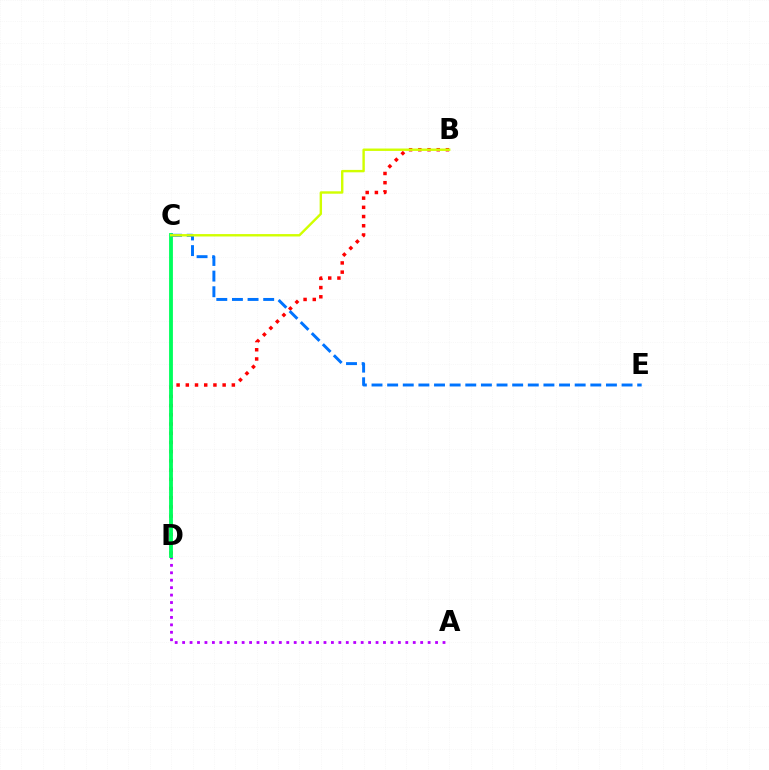{('B', 'D'): [{'color': '#ff0000', 'line_style': 'dotted', 'thickness': 2.5}], ('A', 'D'): [{'color': '#b900ff', 'line_style': 'dotted', 'thickness': 2.02}], ('C', 'D'): [{'color': '#00ff5c', 'line_style': 'solid', 'thickness': 2.76}], ('C', 'E'): [{'color': '#0074ff', 'line_style': 'dashed', 'thickness': 2.12}], ('B', 'C'): [{'color': '#d1ff00', 'line_style': 'solid', 'thickness': 1.73}]}